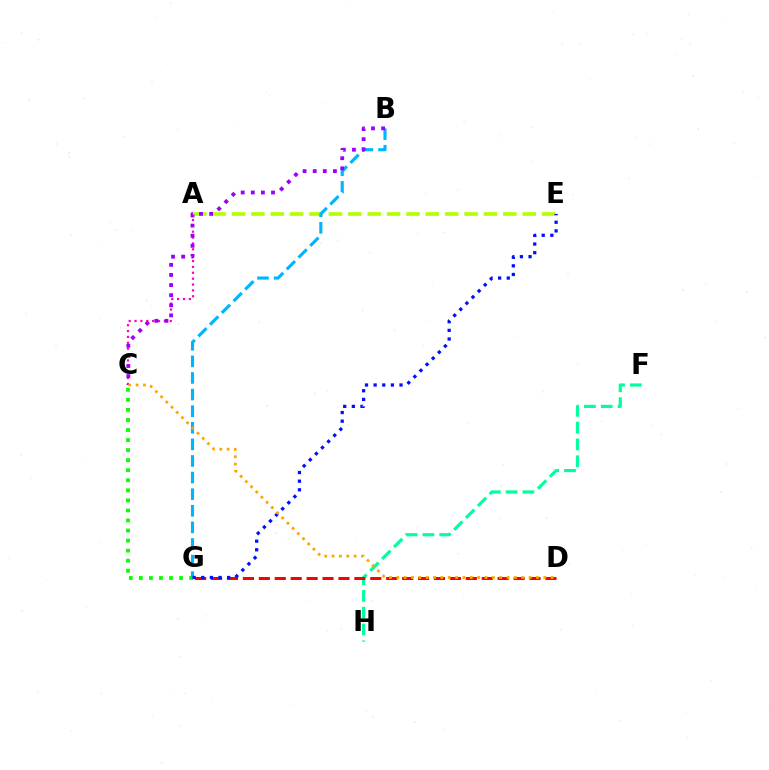{('F', 'H'): [{'color': '#00ff9d', 'line_style': 'dashed', 'thickness': 2.28}], ('D', 'G'): [{'color': '#ff0000', 'line_style': 'dashed', 'thickness': 2.16}], ('A', 'C'): [{'color': '#ff00bd', 'line_style': 'dotted', 'thickness': 1.59}], ('C', 'G'): [{'color': '#08ff00', 'line_style': 'dotted', 'thickness': 2.73}], ('A', 'E'): [{'color': '#b3ff00', 'line_style': 'dashed', 'thickness': 2.63}], ('B', 'G'): [{'color': '#00b5ff', 'line_style': 'dashed', 'thickness': 2.26}], ('B', 'C'): [{'color': '#9b00ff', 'line_style': 'dotted', 'thickness': 2.75}], ('E', 'G'): [{'color': '#0010ff', 'line_style': 'dotted', 'thickness': 2.35}], ('C', 'D'): [{'color': '#ffa500', 'line_style': 'dotted', 'thickness': 2.0}]}